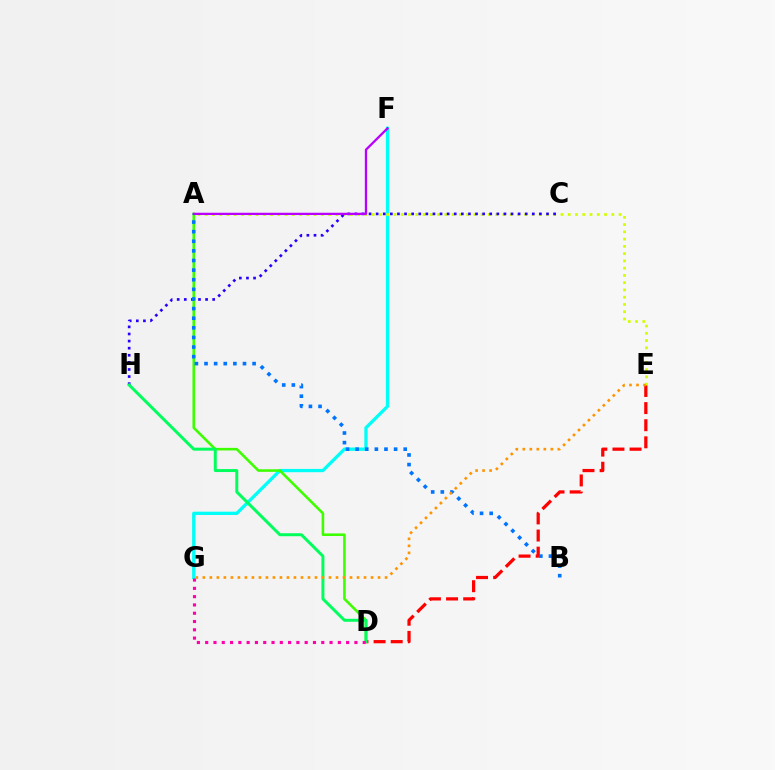{('F', 'G'): [{'color': '#00fff6', 'line_style': 'solid', 'thickness': 2.37}], ('D', 'E'): [{'color': '#ff0000', 'line_style': 'dashed', 'thickness': 2.33}], ('A', 'E'): [{'color': '#d1ff00', 'line_style': 'dotted', 'thickness': 1.97}], ('A', 'D'): [{'color': '#3dff00', 'line_style': 'solid', 'thickness': 1.86}], ('C', 'H'): [{'color': '#2500ff', 'line_style': 'dotted', 'thickness': 1.93}], ('A', 'F'): [{'color': '#b900ff', 'line_style': 'solid', 'thickness': 1.64}], ('D', 'H'): [{'color': '#00ff5c', 'line_style': 'solid', 'thickness': 2.14}], ('A', 'B'): [{'color': '#0074ff', 'line_style': 'dotted', 'thickness': 2.61}], ('D', 'G'): [{'color': '#ff00ac', 'line_style': 'dotted', 'thickness': 2.25}], ('E', 'G'): [{'color': '#ff9400', 'line_style': 'dotted', 'thickness': 1.9}]}